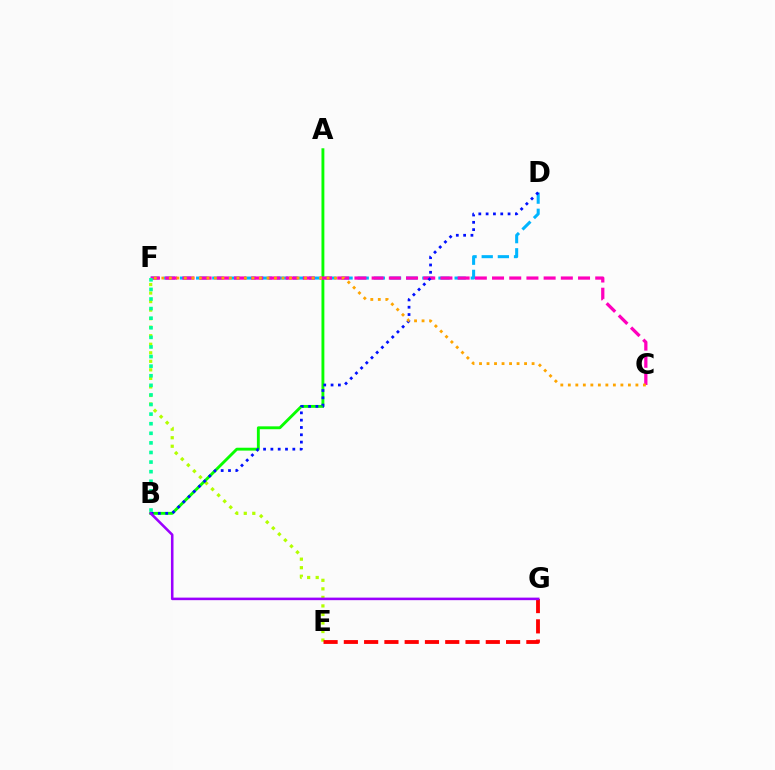{('E', 'F'): [{'color': '#b3ff00', 'line_style': 'dotted', 'thickness': 2.32}], ('E', 'G'): [{'color': '#ff0000', 'line_style': 'dashed', 'thickness': 2.75}], ('A', 'B'): [{'color': '#08ff00', 'line_style': 'solid', 'thickness': 2.07}], ('D', 'F'): [{'color': '#00b5ff', 'line_style': 'dashed', 'thickness': 2.19}], ('C', 'F'): [{'color': '#ff00bd', 'line_style': 'dashed', 'thickness': 2.34}, {'color': '#ffa500', 'line_style': 'dotted', 'thickness': 2.04}], ('B', 'D'): [{'color': '#0010ff', 'line_style': 'dotted', 'thickness': 1.99}], ('B', 'F'): [{'color': '#00ff9d', 'line_style': 'dotted', 'thickness': 2.61}], ('B', 'G'): [{'color': '#9b00ff', 'line_style': 'solid', 'thickness': 1.84}]}